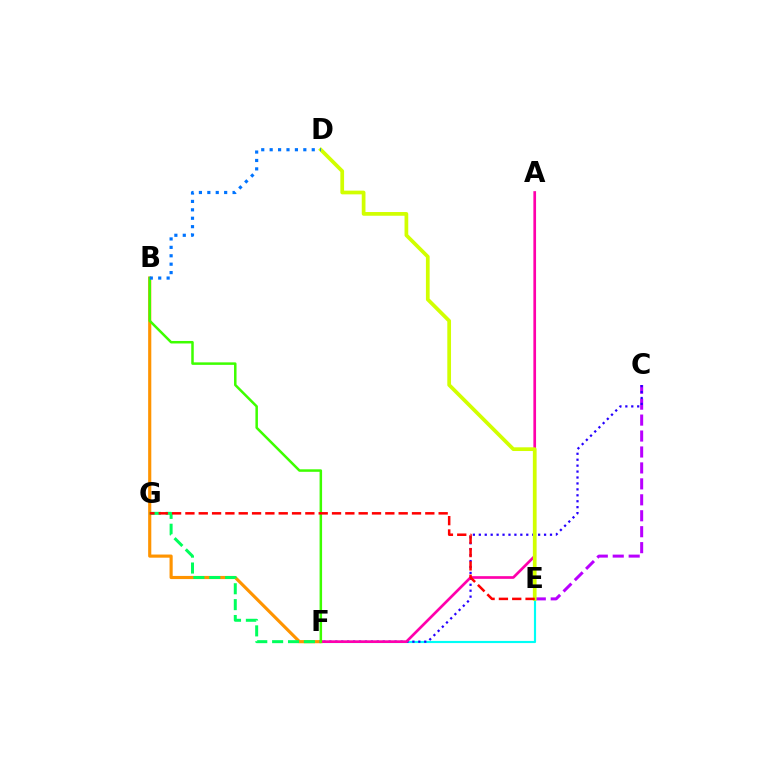{('C', 'E'): [{'color': '#b900ff', 'line_style': 'dashed', 'thickness': 2.17}], ('B', 'F'): [{'color': '#ff9400', 'line_style': 'solid', 'thickness': 2.27}, {'color': '#3dff00', 'line_style': 'solid', 'thickness': 1.8}], ('E', 'F'): [{'color': '#00fff6', 'line_style': 'solid', 'thickness': 1.55}], ('C', 'F'): [{'color': '#2500ff', 'line_style': 'dotted', 'thickness': 1.61}], ('A', 'F'): [{'color': '#ff00ac', 'line_style': 'solid', 'thickness': 1.93}], ('F', 'G'): [{'color': '#00ff5c', 'line_style': 'dashed', 'thickness': 2.16}], ('D', 'E'): [{'color': '#d1ff00', 'line_style': 'solid', 'thickness': 2.68}], ('E', 'G'): [{'color': '#ff0000', 'line_style': 'dashed', 'thickness': 1.81}], ('B', 'D'): [{'color': '#0074ff', 'line_style': 'dotted', 'thickness': 2.29}]}